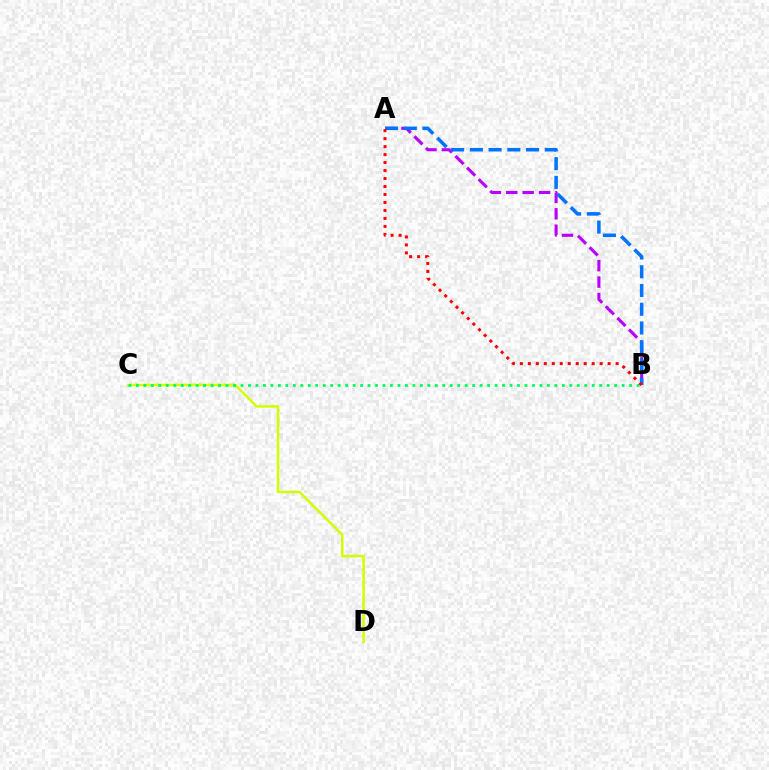{('A', 'B'): [{'color': '#b900ff', 'line_style': 'dashed', 'thickness': 2.23}, {'color': '#0074ff', 'line_style': 'dashed', 'thickness': 2.55}, {'color': '#ff0000', 'line_style': 'dotted', 'thickness': 2.17}], ('C', 'D'): [{'color': '#d1ff00', 'line_style': 'solid', 'thickness': 1.82}], ('B', 'C'): [{'color': '#00ff5c', 'line_style': 'dotted', 'thickness': 2.03}]}